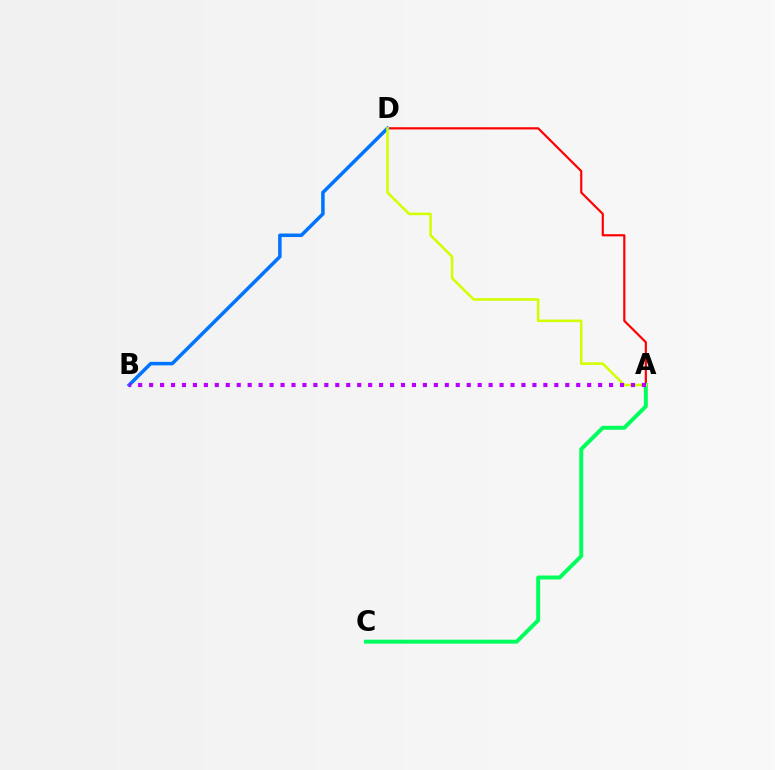{('A', 'D'): [{'color': '#ff0000', 'line_style': 'solid', 'thickness': 1.57}, {'color': '#d1ff00', 'line_style': 'solid', 'thickness': 1.84}], ('B', 'D'): [{'color': '#0074ff', 'line_style': 'solid', 'thickness': 2.53}], ('A', 'C'): [{'color': '#00ff5c', 'line_style': 'solid', 'thickness': 2.85}], ('A', 'B'): [{'color': '#b900ff', 'line_style': 'dotted', 'thickness': 2.98}]}